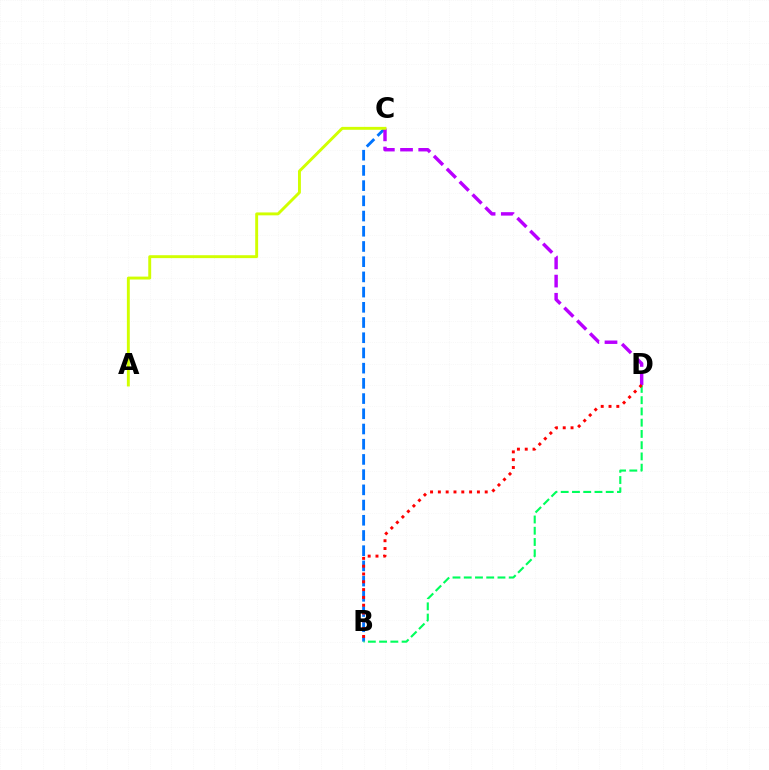{('B', 'C'): [{'color': '#0074ff', 'line_style': 'dashed', 'thickness': 2.07}], ('C', 'D'): [{'color': '#b900ff', 'line_style': 'dashed', 'thickness': 2.47}], ('B', 'D'): [{'color': '#00ff5c', 'line_style': 'dashed', 'thickness': 1.53}, {'color': '#ff0000', 'line_style': 'dotted', 'thickness': 2.12}], ('A', 'C'): [{'color': '#d1ff00', 'line_style': 'solid', 'thickness': 2.1}]}